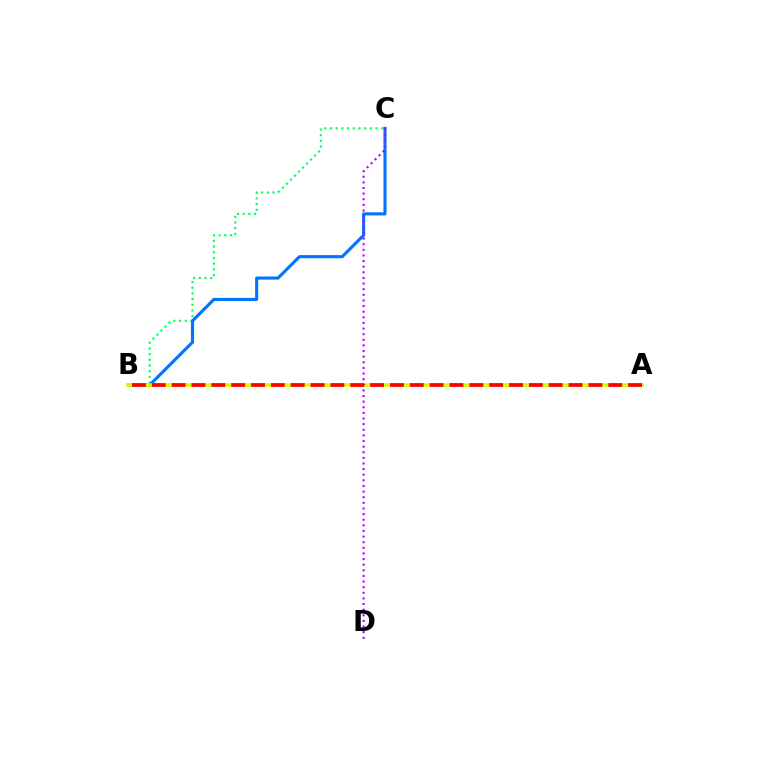{('B', 'C'): [{'color': '#00ff5c', 'line_style': 'dotted', 'thickness': 1.54}, {'color': '#0074ff', 'line_style': 'solid', 'thickness': 2.23}], ('A', 'B'): [{'color': '#d1ff00', 'line_style': 'solid', 'thickness': 2.61}, {'color': '#ff0000', 'line_style': 'dashed', 'thickness': 2.7}], ('C', 'D'): [{'color': '#b900ff', 'line_style': 'dotted', 'thickness': 1.53}]}